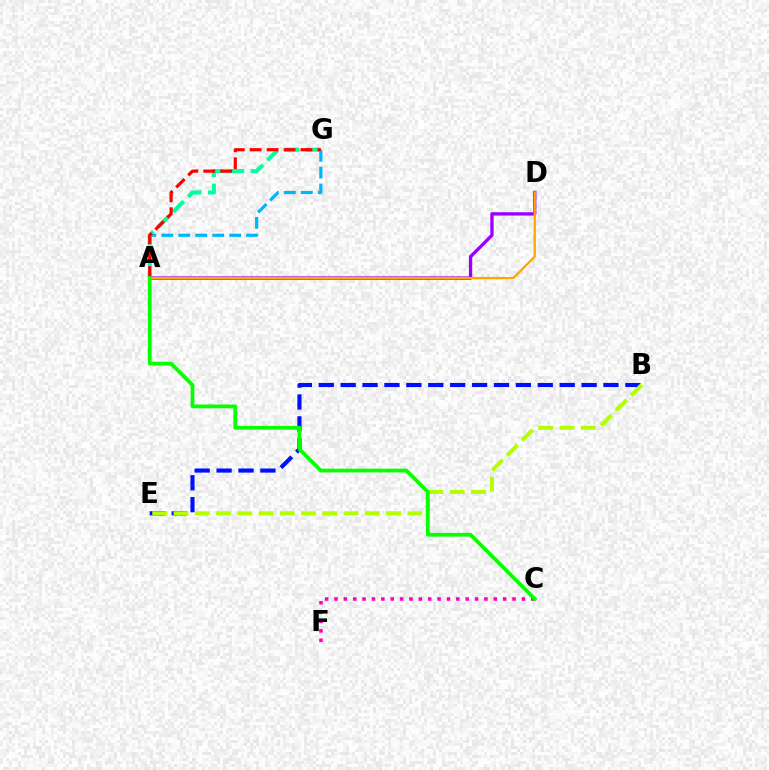{('A', 'G'): [{'color': '#00b5ff', 'line_style': 'dashed', 'thickness': 2.31}, {'color': '#00ff9d', 'line_style': 'dashed', 'thickness': 2.9}, {'color': '#ff0000', 'line_style': 'dashed', 'thickness': 2.3}], ('A', 'D'): [{'color': '#9b00ff', 'line_style': 'solid', 'thickness': 2.4}, {'color': '#ffa500', 'line_style': 'solid', 'thickness': 1.66}], ('C', 'F'): [{'color': '#ff00bd', 'line_style': 'dotted', 'thickness': 2.55}], ('B', 'E'): [{'color': '#0010ff', 'line_style': 'dashed', 'thickness': 2.98}, {'color': '#b3ff00', 'line_style': 'dashed', 'thickness': 2.89}], ('A', 'C'): [{'color': '#08ff00', 'line_style': 'solid', 'thickness': 2.71}]}